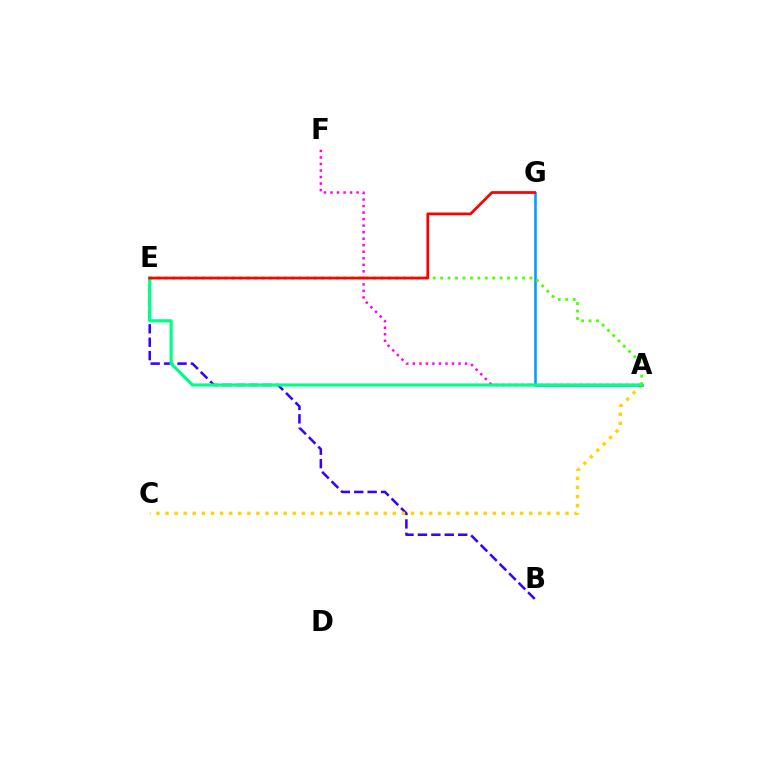{('B', 'E'): [{'color': '#3700ff', 'line_style': 'dashed', 'thickness': 1.82}], ('A', 'C'): [{'color': '#ffd500', 'line_style': 'dotted', 'thickness': 2.47}], ('A', 'F'): [{'color': '#ff00ed', 'line_style': 'dotted', 'thickness': 1.77}], ('A', 'G'): [{'color': '#009eff', 'line_style': 'solid', 'thickness': 1.86}], ('A', 'E'): [{'color': '#00ff86', 'line_style': 'solid', 'thickness': 2.3}, {'color': '#4fff00', 'line_style': 'dotted', 'thickness': 2.02}], ('E', 'G'): [{'color': '#ff0000', 'line_style': 'solid', 'thickness': 1.97}]}